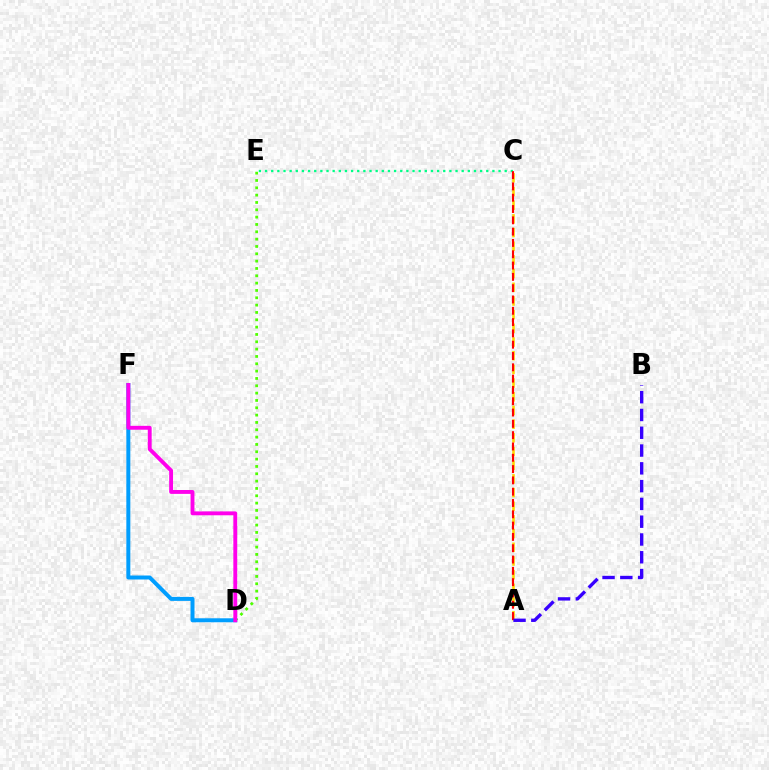{('C', 'E'): [{'color': '#00ff86', 'line_style': 'dotted', 'thickness': 1.67}], ('A', 'C'): [{'color': '#ffd500', 'line_style': 'dashed', 'thickness': 1.86}, {'color': '#ff0000', 'line_style': 'dashed', 'thickness': 1.54}], ('A', 'B'): [{'color': '#3700ff', 'line_style': 'dashed', 'thickness': 2.42}], ('D', 'E'): [{'color': '#4fff00', 'line_style': 'dotted', 'thickness': 1.99}], ('D', 'F'): [{'color': '#009eff', 'line_style': 'solid', 'thickness': 2.87}, {'color': '#ff00ed', 'line_style': 'solid', 'thickness': 2.79}]}